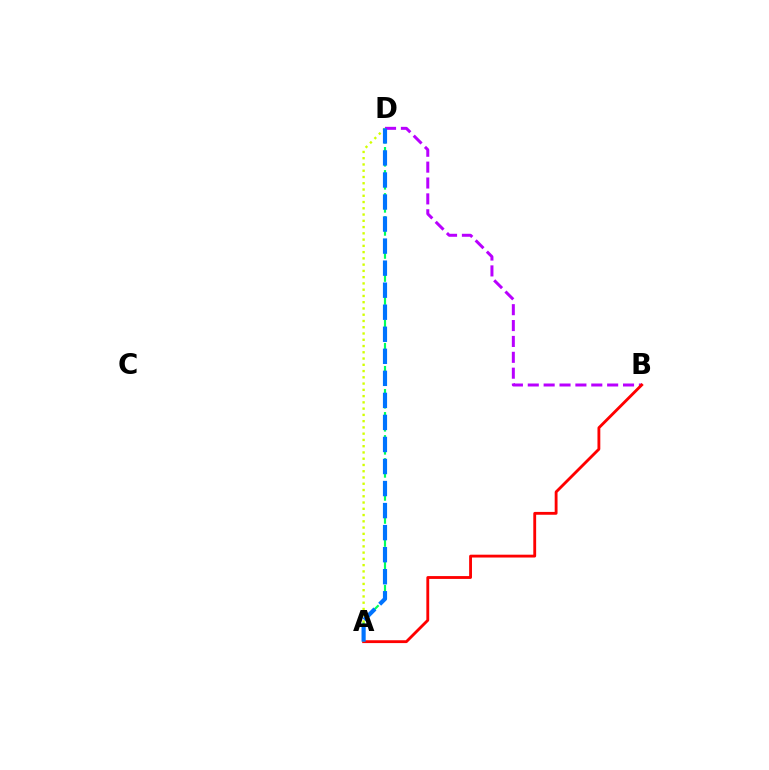{('A', 'D'): [{'color': '#00ff5c', 'line_style': 'dashed', 'thickness': 1.57}, {'color': '#d1ff00', 'line_style': 'dotted', 'thickness': 1.7}, {'color': '#0074ff', 'line_style': 'dashed', 'thickness': 2.99}], ('B', 'D'): [{'color': '#b900ff', 'line_style': 'dashed', 'thickness': 2.16}], ('A', 'B'): [{'color': '#ff0000', 'line_style': 'solid', 'thickness': 2.04}]}